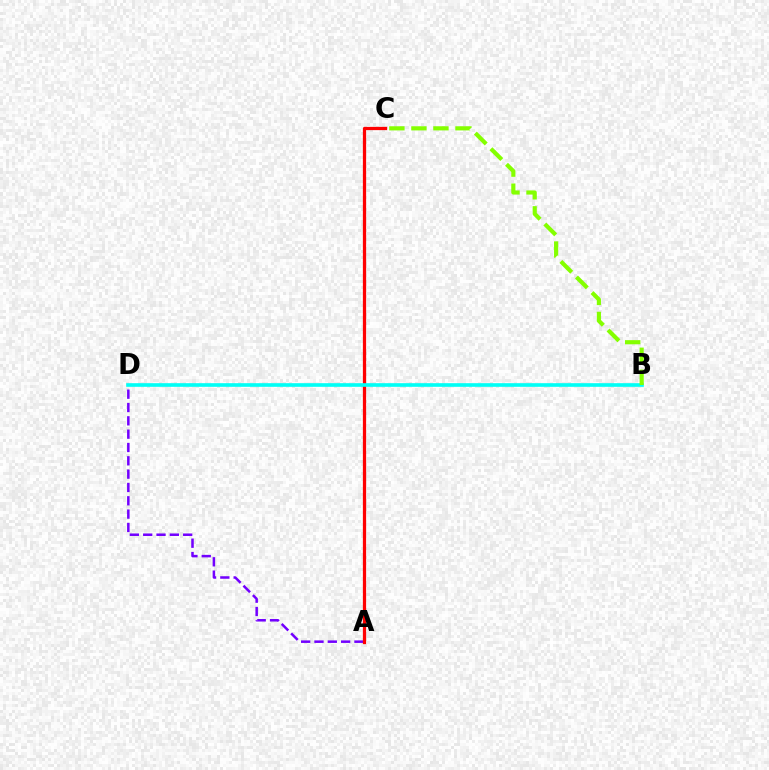{('A', 'D'): [{'color': '#7200ff', 'line_style': 'dashed', 'thickness': 1.81}], ('A', 'C'): [{'color': '#ff0000', 'line_style': 'solid', 'thickness': 2.34}], ('B', 'D'): [{'color': '#00fff6', 'line_style': 'solid', 'thickness': 2.62}], ('B', 'C'): [{'color': '#84ff00', 'line_style': 'dashed', 'thickness': 2.99}]}